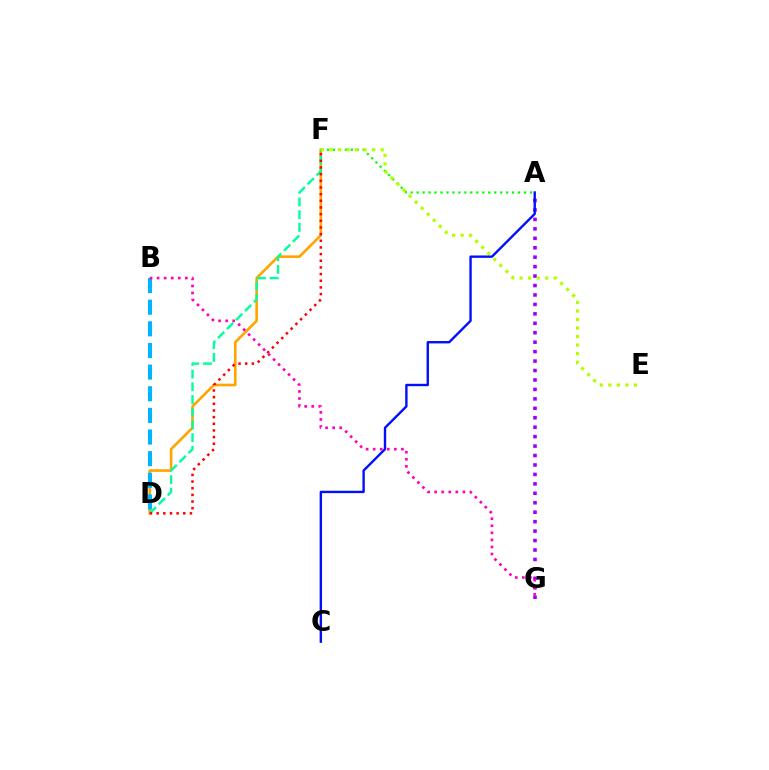{('A', 'G'): [{'color': '#9b00ff', 'line_style': 'dotted', 'thickness': 2.57}], ('D', 'F'): [{'color': '#ffa500', 'line_style': 'solid', 'thickness': 1.9}, {'color': '#00ff9d', 'line_style': 'dashed', 'thickness': 1.73}, {'color': '#ff0000', 'line_style': 'dotted', 'thickness': 1.81}], ('A', 'F'): [{'color': '#08ff00', 'line_style': 'dotted', 'thickness': 1.62}], ('B', 'D'): [{'color': '#00b5ff', 'line_style': 'dashed', 'thickness': 2.94}], ('E', 'F'): [{'color': '#b3ff00', 'line_style': 'dotted', 'thickness': 2.32}], ('A', 'C'): [{'color': '#0010ff', 'line_style': 'solid', 'thickness': 1.72}], ('B', 'G'): [{'color': '#ff00bd', 'line_style': 'dotted', 'thickness': 1.92}]}